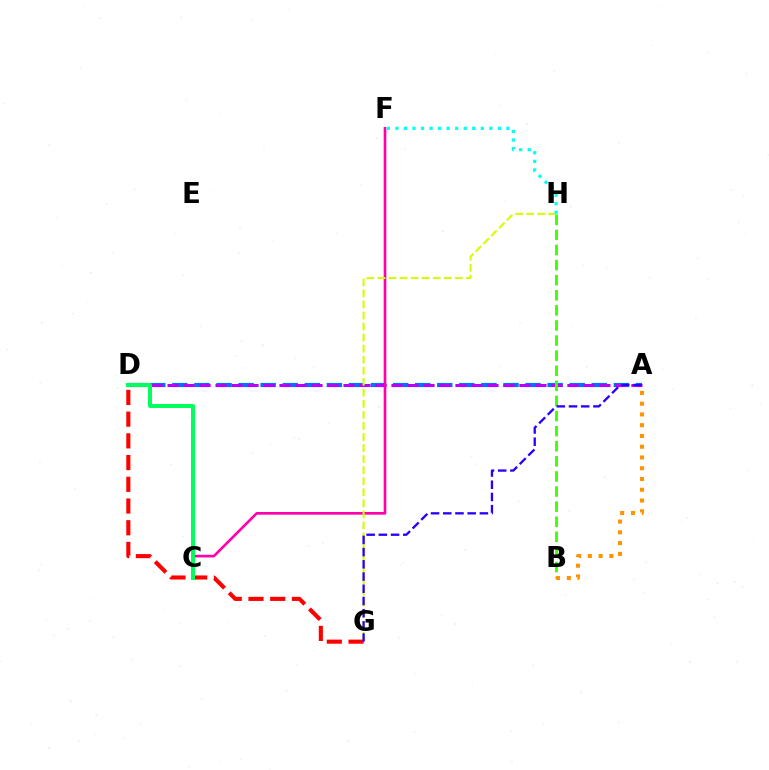{('A', 'D'): [{'color': '#0074ff', 'line_style': 'dashed', 'thickness': 3.0}, {'color': '#b900ff', 'line_style': 'dashed', 'thickness': 2.17}], ('C', 'F'): [{'color': '#ff00ac', 'line_style': 'solid', 'thickness': 1.91}], ('B', 'H'): [{'color': '#3dff00', 'line_style': 'dashed', 'thickness': 2.05}], ('G', 'H'): [{'color': '#d1ff00', 'line_style': 'dashed', 'thickness': 1.5}], ('D', 'G'): [{'color': '#ff0000', 'line_style': 'dashed', 'thickness': 2.95}], ('C', 'D'): [{'color': '#00ff5c', 'line_style': 'solid', 'thickness': 2.84}], ('F', 'H'): [{'color': '#00fff6', 'line_style': 'dotted', 'thickness': 2.32}], ('A', 'B'): [{'color': '#ff9400', 'line_style': 'dotted', 'thickness': 2.92}], ('A', 'G'): [{'color': '#2500ff', 'line_style': 'dashed', 'thickness': 1.66}]}